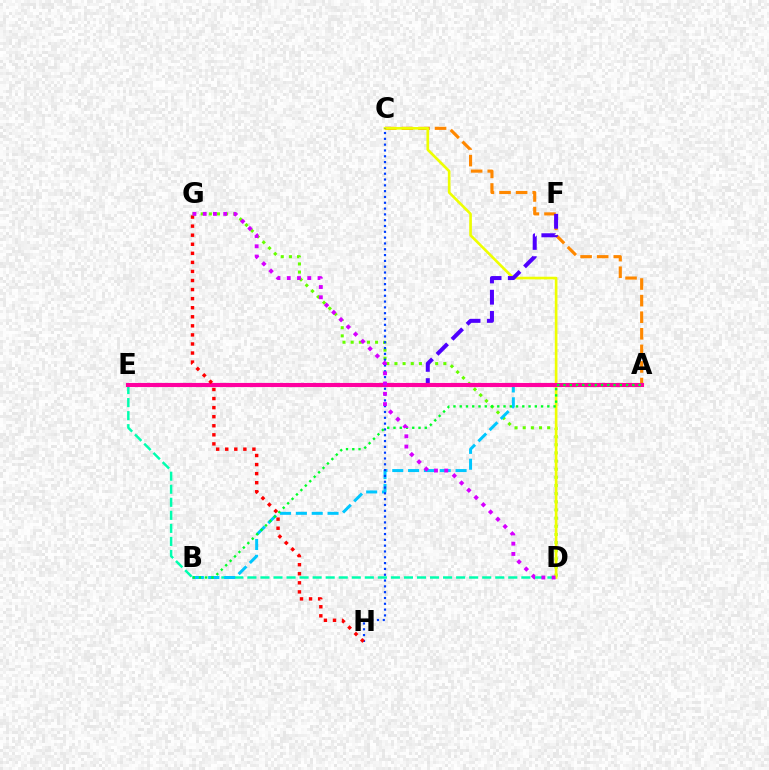{('D', 'E'): [{'color': '#00ffaf', 'line_style': 'dashed', 'thickness': 1.77}], ('A', 'C'): [{'color': '#ff8800', 'line_style': 'dashed', 'thickness': 2.25}], ('D', 'G'): [{'color': '#66ff00', 'line_style': 'dotted', 'thickness': 2.21}, {'color': '#d600ff', 'line_style': 'dotted', 'thickness': 2.79}], ('C', 'D'): [{'color': '#eeff00', 'line_style': 'solid', 'thickness': 1.9}], ('A', 'B'): [{'color': '#00c7ff', 'line_style': 'dashed', 'thickness': 2.15}, {'color': '#00ff27', 'line_style': 'dotted', 'thickness': 1.7}], ('C', 'H'): [{'color': '#003fff', 'line_style': 'dotted', 'thickness': 1.58}], ('E', 'F'): [{'color': '#4f00ff', 'line_style': 'dashed', 'thickness': 2.89}], ('A', 'E'): [{'color': '#ff00a0', 'line_style': 'solid', 'thickness': 2.97}], ('G', 'H'): [{'color': '#ff0000', 'line_style': 'dotted', 'thickness': 2.46}]}